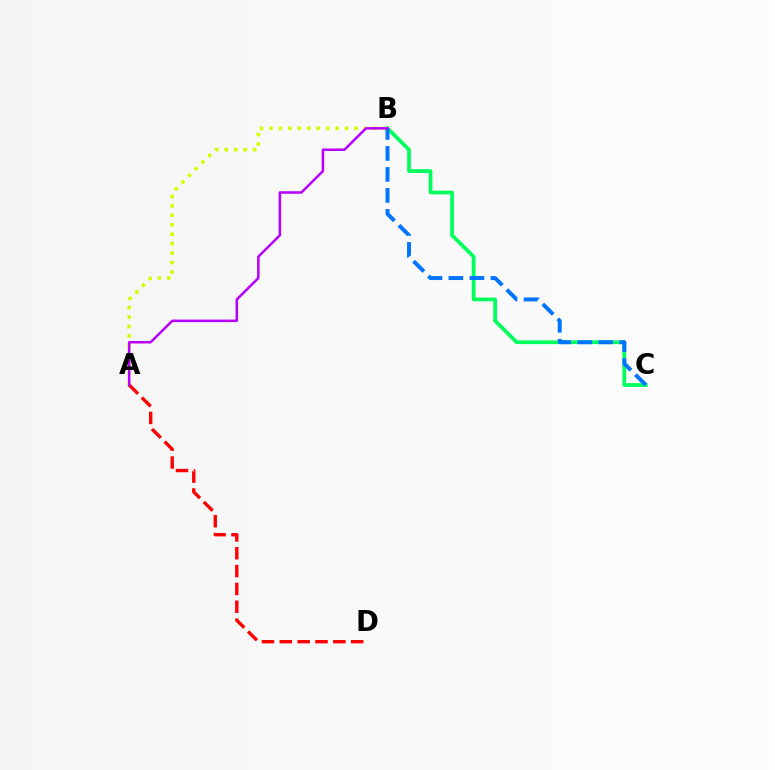{('B', 'C'): [{'color': '#00ff5c', 'line_style': 'solid', 'thickness': 2.7}, {'color': '#0074ff', 'line_style': 'dashed', 'thickness': 2.85}], ('A', 'B'): [{'color': '#d1ff00', 'line_style': 'dotted', 'thickness': 2.57}, {'color': '#b900ff', 'line_style': 'solid', 'thickness': 1.82}], ('A', 'D'): [{'color': '#ff0000', 'line_style': 'dashed', 'thickness': 2.42}]}